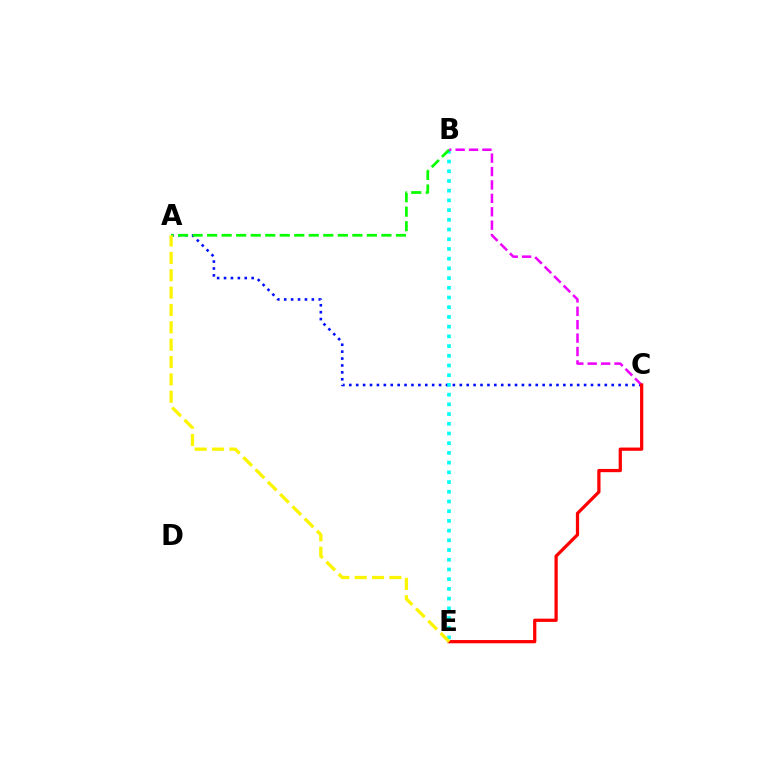{('A', 'C'): [{'color': '#0010ff', 'line_style': 'dotted', 'thickness': 1.88}], ('B', 'E'): [{'color': '#00fff6', 'line_style': 'dotted', 'thickness': 2.64}], ('A', 'B'): [{'color': '#08ff00', 'line_style': 'dashed', 'thickness': 1.97}], ('B', 'C'): [{'color': '#ee00ff', 'line_style': 'dashed', 'thickness': 1.82}], ('C', 'E'): [{'color': '#ff0000', 'line_style': 'solid', 'thickness': 2.33}], ('A', 'E'): [{'color': '#fcf500', 'line_style': 'dashed', 'thickness': 2.36}]}